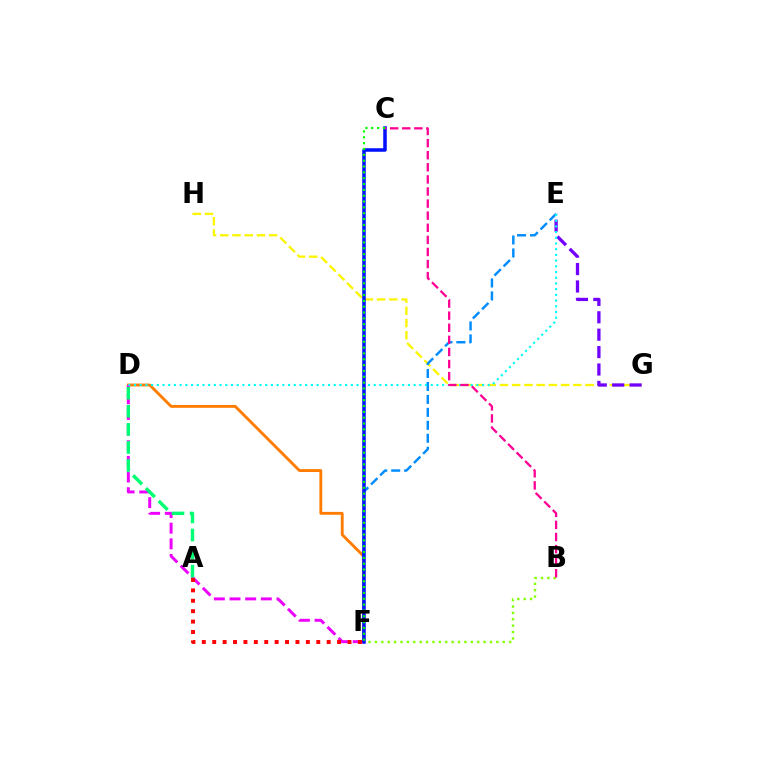{('G', 'H'): [{'color': '#fcf500', 'line_style': 'dashed', 'thickness': 1.66}], ('E', 'G'): [{'color': '#7200ff', 'line_style': 'dashed', 'thickness': 2.36}], ('D', 'F'): [{'color': '#ff7c00', 'line_style': 'solid', 'thickness': 2.06}, {'color': '#ee00ff', 'line_style': 'dashed', 'thickness': 2.13}], ('B', 'F'): [{'color': '#84ff00', 'line_style': 'dotted', 'thickness': 1.74}], ('E', 'F'): [{'color': '#008cff', 'line_style': 'dashed', 'thickness': 1.76}], ('D', 'E'): [{'color': '#00fff6', 'line_style': 'dotted', 'thickness': 1.55}], ('C', 'F'): [{'color': '#0010ff', 'line_style': 'solid', 'thickness': 2.52}, {'color': '#08ff00', 'line_style': 'dotted', 'thickness': 1.59}], ('A', 'F'): [{'color': '#ff0000', 'line_style': 'dotted', 'thickness': 2.83}], ('B', 'C'): [{'color': '#ff0094', 'line_style': 'dashed', 'thickness': 1.64}], ('A', 'D'): [{'color': '#00ff74', 'line_style': 'dashed', 'thickness': 2.46}]}